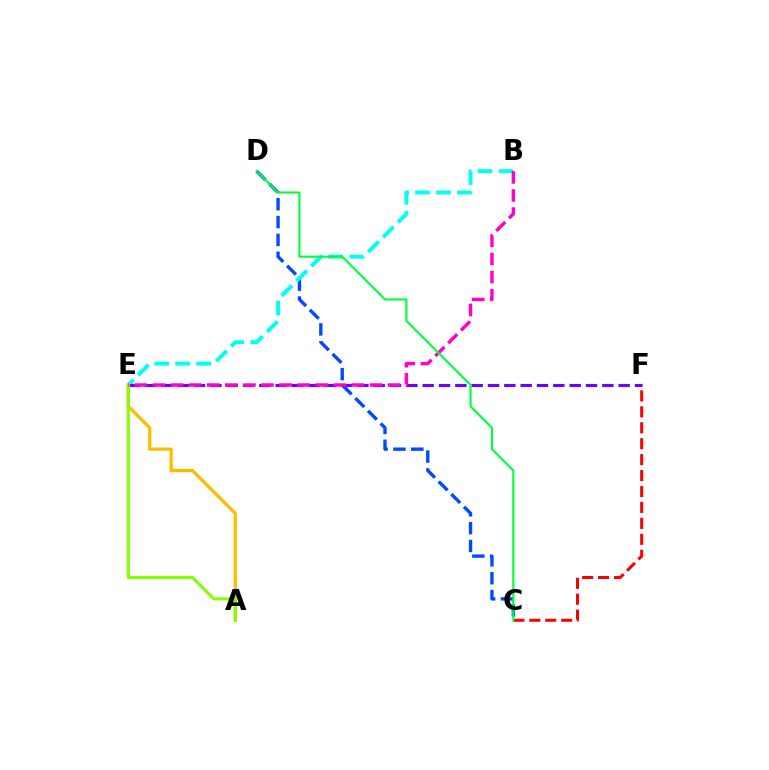{('C', 'D'): [{'color': '#004bff', 'line_style': 'dashed', 'thickness': 2.43}, {'color': '#00ff39', 'line_style': 'solid', 'thickness': 1.52}], ('B', 'E'): [{'color': '#00fff6', 'line_style': 'dashed', 'thickness': 2.85}, {'color': '#ff00cf', 'line_style': 'dashed', 'thickness': 2.46}], ('E', 'F'): [{'color': '#7200ff', 'line_style': 'dashed', 'thickness': 2.22}], ('A', 'E'): [{'color': '#ffbd00', 'line_style': 'solid', 'thickness': 2.37}, {'color': '#84ff00', 'line_style': 'solid', 'thickness': 2.21}], ('C', 'F'): [{'color': '#ff0000', 'line_style': 'dashed', 'thickness': 2.16}]}